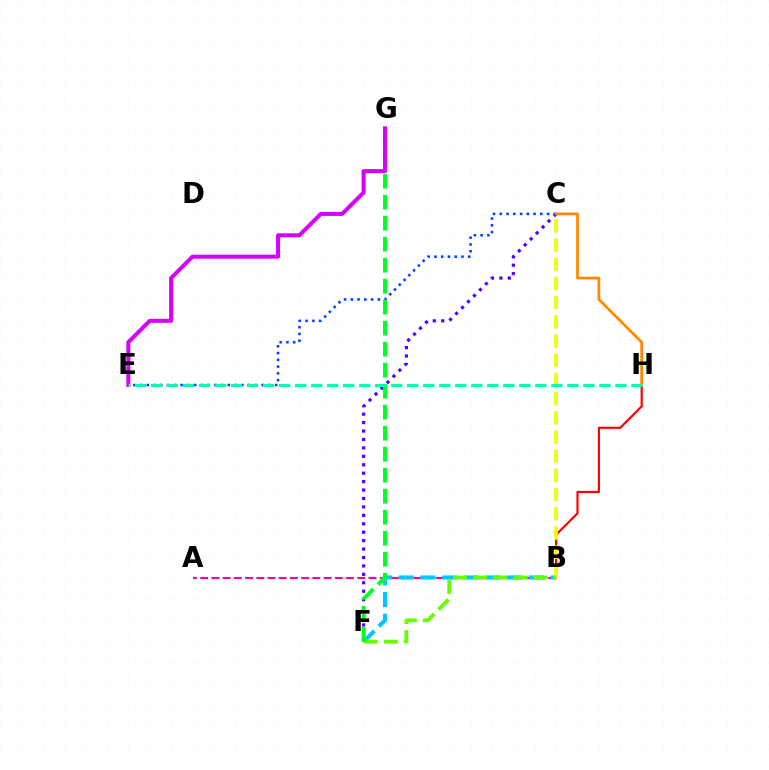{('C', 'E'): [{'color': '#003fff', 'line_style': 'dotted', 'thickness': 1.84}], ('A', 'B'): [{'color': '#ff00a0', 'line_style': 'dashed', 'thickness': 1.52}], ('B', 'F'): [{'color': '#00c7ff', 'line_style': 'dashed', 'thickness': 2.95}, {'color': '#66ff00', 'line_style': 'dashed', 'thickness': 2.74}], ('B', 'H'): [{'color': '#ff0000', 'line_style': 'solid', 'thickness': 1.57}], ('C', 'F'): [{'color': '#4f00ff', 'line_style': 'dotted', 'thickness': 2.29}], ('B', 'C'): [{'color': '#eeff00', 'line_style': 'dashed', 'thickness': 2.61}], ('F', 'G'): [{'color': '#00ff27', 'line_style': 'dashed', 'thickness': 2.85}], ('C', 'H'): [{'color': '#ff8800', 'line_style': 'solid', 'thickness': 1.97}], ('E', 'G'): [{'color': '#d600ff', 'line_style': 'solid', 'thickness': 2.89}], ('E', 'H'): [{'color': '#00ffaf', 'line_style': 'dashed', 'thickness': 2.18}]}